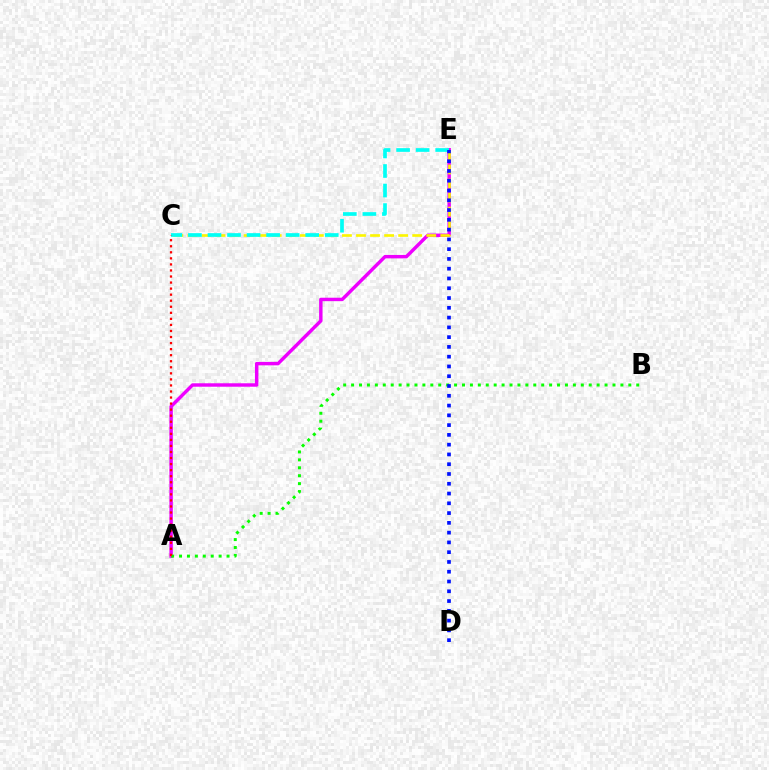{('A', 'E'): [{'color': '#ee00ff', 'line_style': 'solid', 'thickness': 2.47}], ('A', 'B'): [{'color': '#08ff00', 'line_style': 'dotted', 'thickness': 2.15}], ('C', 'E'): [{'color': '#fcf500', 'line_style': 'dashed', 'thickness': 1.91}, {'color': '#00fff6', 'line_style': 'dashed', 'thickness': 2.66}], ('A', 'C'): [{'color': '#ff0000', 'line_style': 'dotted', 'thickness': 1.64}], ('D', 'E'): [{'color': '#0010ff', 'line_style': 'dotted', 'thickness': 2.66}]}